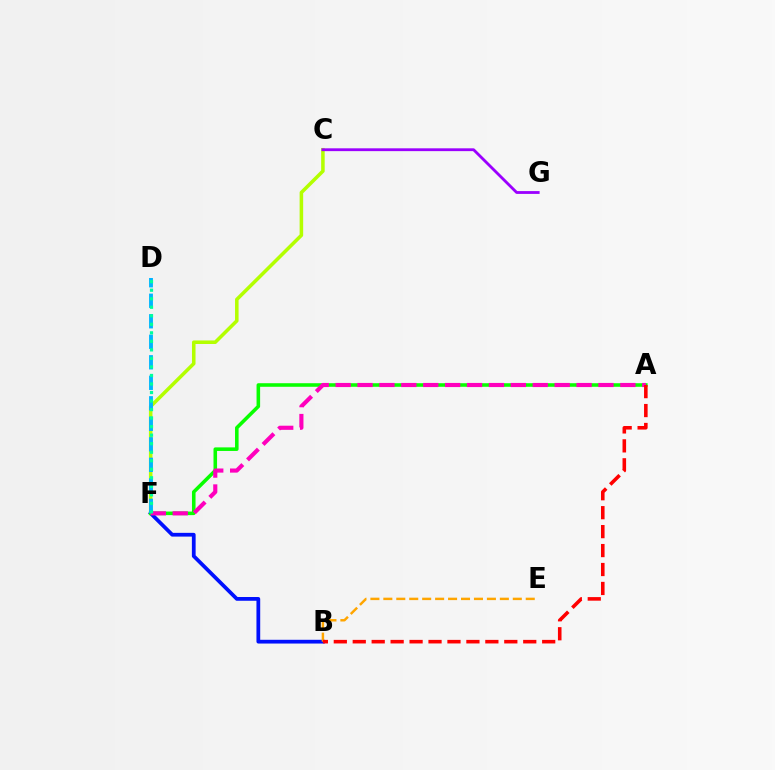{('C', 'F'): [{'color': '#b3ff00', 'line_style': 'solid', 'thickness': 2.55}], ('B', 'F'): [{'color': '#0010ff', 'line_style': 'solid', 'thickness': 2.7}], ('A', 'F'): [{'color': '#08ff00', 'line_style': 'solid', 'thickness': 2.57}, {'color': '#ff00bd', 'line_style': 'dashed', 'thickness': 2.98}], ('B', 'E'): [{'color': '#ffa500', 'line_style': 'dashed', 'thickness': 1.76}], ('A', 'B'): [{'color': '#ff0000', 'line_style': 'dashed', 'thickness': 2.57}], ('C', 'G'): [{'color': '#9b00ff', 'line_style': 'solid', 'thickness': 2.03}], ('D', 'F'): [{'color': '#00b5ff', 'line_style': 'dashed', 'thickness': 2.79}, {'color': '#00ff9d', 'line_style': 'dotted', 'thickness': 2.32}]}